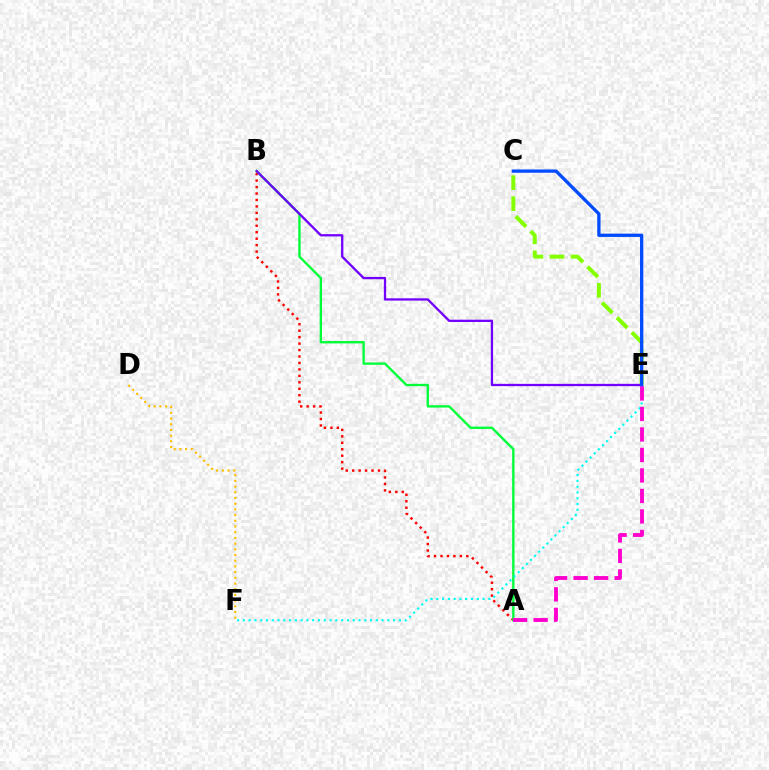{('A', 'B'): [{'color': '#ff0000', 'line_style': 'dotted', 'thickness': 1.75}, {'color': '#00ff39', 'line_style': 'solid', 'thickness': 1.7}], ('C', 'E'): [{'color': '#84ff00', 'line_style': 'dashed', 'thickness': 2.86}, {'color': '#004bff', 'line_style': 'solid', 'thickness': 2.37}], ('D', 'F'): [{'color': '#ffbd00', 'line_style': 'dotted', 'thickness': 1.55}], ('E', 'F'): [{'color': '#00fff6', 'line_style': 'dotted', 'thickness': 1.57}], ('B', 'E'): [{'color': '#7200ff', 'line_style': 'solid', 'thickness': 1.65}], ('A', 'E'): [{'color': '#ff00cf', 'line_style': 'dashed', 'thickness': 2.78}]}